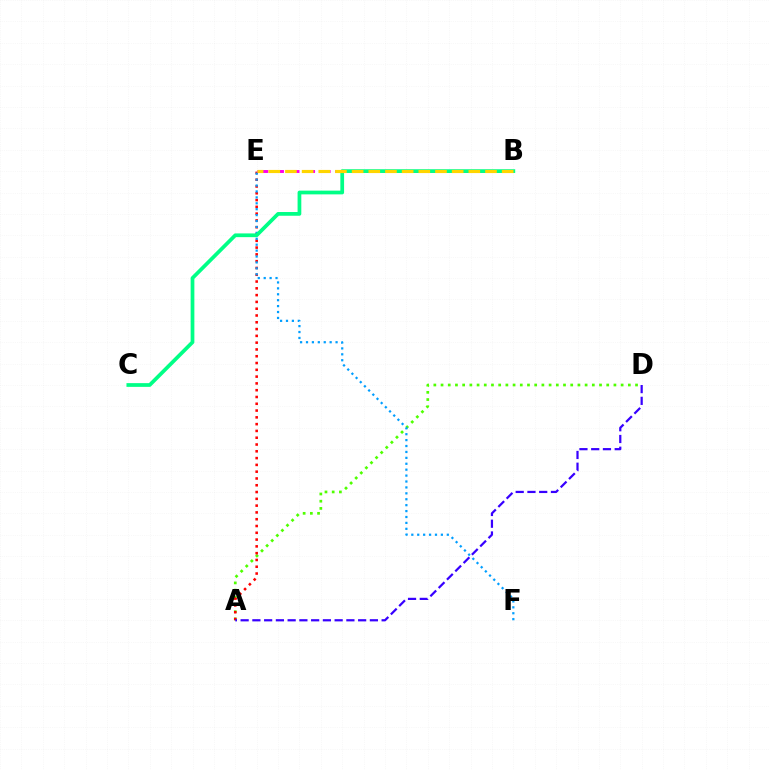{('A', 'D'): [{'color': '#4fff00', 'line_style': 'dotted', 'thickness': 1.96}, {'color': '#3700ff', 'line_style': 'dashed', 'thickness': 1.6}], ('A', 'E'): [{'color': '#ff0000', 'line_style': 'dotted', 'thickness': 1.84}], ('B', 'E'): [{'color': '#ff00ed', 'line_style': 'dashed', 'thickness': 2.11}, {'color': '#ffd500', 'line_style': 'dashed', 'thickness': 2.27}], ('E', 'F'): [{'color': '#009eff', 'line_style': 'dotted', 'thickness': 1.61}], ('B', 'C'): [{'color': '#00ff86', 'line_style': 'solid', 'thickness': 2.69}]}